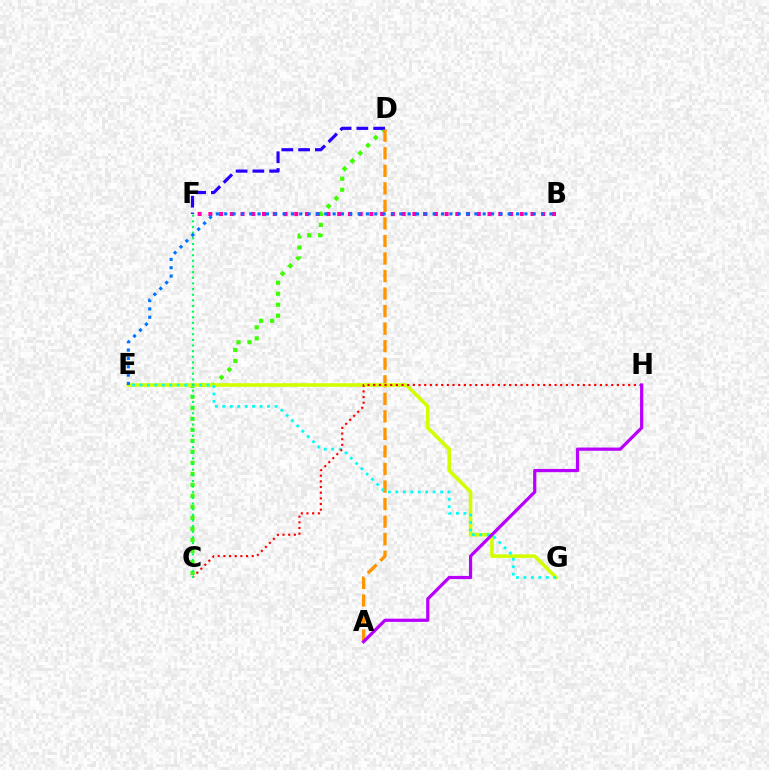{('C', 'D'): [{'color': '#3dff00', 'line_style': 'dotted', 'thickness': 2.99}], ('D', 'F'): [{'color': '#2500ff', 'line_style': 'dashed', 'thickness': 2.28}], ('A', 'D'): [{'color': '#ff9400', 'line_style': 'dashed', 'thickness': 2.38}], ('E', 'G'): [{'color': '#d1ff00', 'line_style': 'solid', 'thickness': 2.59}, {'color': '#00fff6', 'line_style': 'dotted', 'thickness': 2.02}], ('B', 'F'): [{'color': '#ff00ac', 'line_style': 'dotted', 'thickness': 2.92}], ('C', 'H'): [{'color': '#ff0000', 'line_style': 'dotted', 'thickness': 1.54}], ('A', 'H'): [{'color': '#b900ff', 'line_style': 'solid', 'thickness': 2.32}], ('C', 'F'): [{'color': '#00ff5c', 'line_style': 'dotted', 'thickness': 1.53}], ('B', 'E'): [{'color': '#0074ff', 'line_style': 'dotted', 'thickness': 2.27}]}